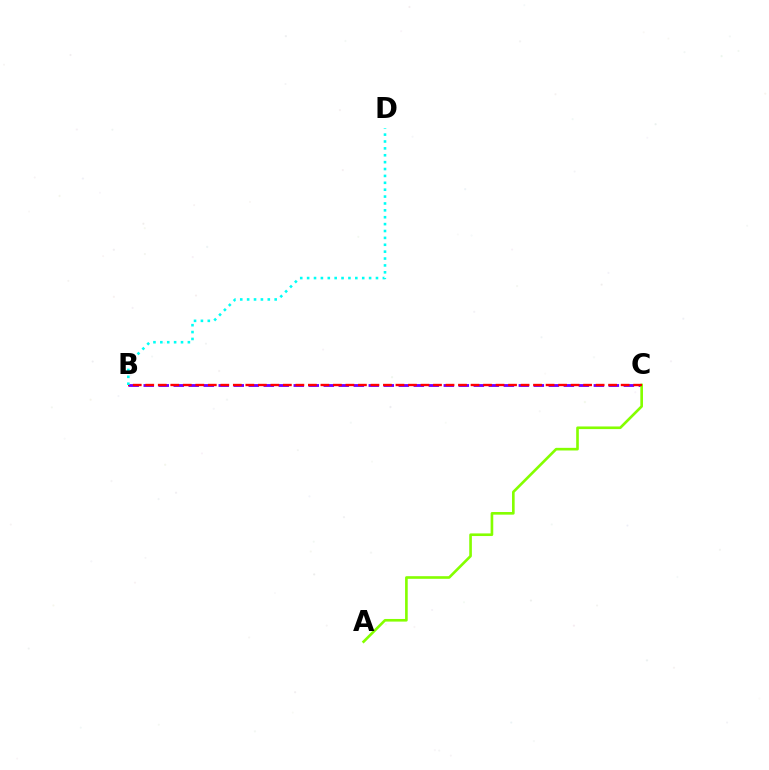{('B', 'C'): [{'color': '#7200ff', 'line_style': 'dashed', 'thickness': 2.04}, {'color': '#ff0000', 'line_style': 'dashed', 'thickness': 1.7}], ('A', 'C'): [{'color': '#84ff00', 'line_style': 'solid', 'thickness': 1.9}], ('B', 'D'): [{'color': '#00fff6', 'line_style': 'dotted', 'thickness': 1.87}]}